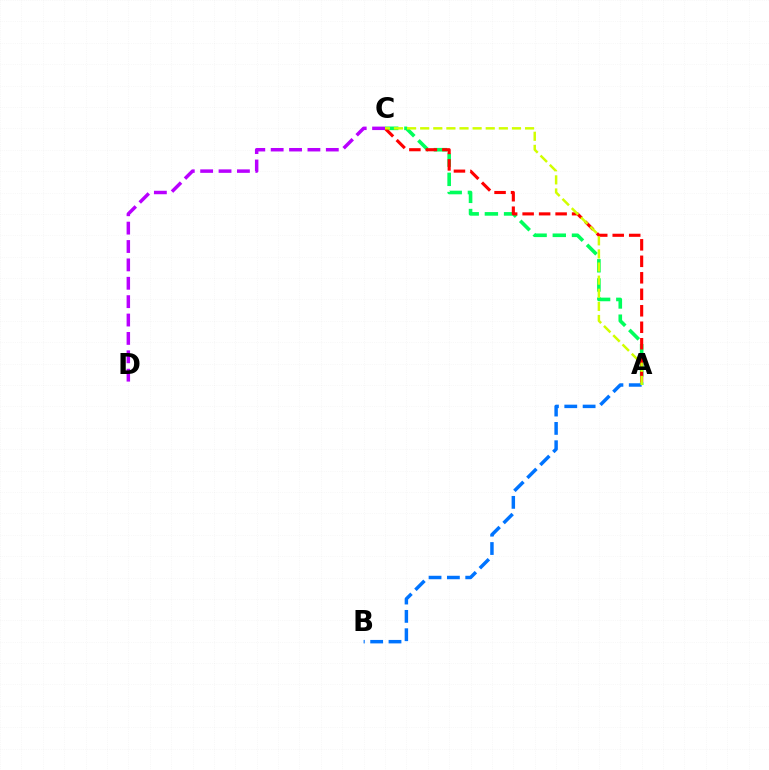{('A', 'C'): [{'color': '#00ff5c', 'line_style': 'dashed', 'thickness': 2.61}, {'color': '#ff0000', 'line_style': 'dashed', 'thickness': 2.24}, {'color': '#d1ff00', 'line_style': 'dashed', 'thickness': 1.78}], ('C', 'D'): [{'color': '#b900ff', 'line_style': 'dashed', 'thickness': 2.5}], ('A', 'B'): [{'color': '#0074ff', 'line_style': 'dashed', 'thickness': 2.49}]}